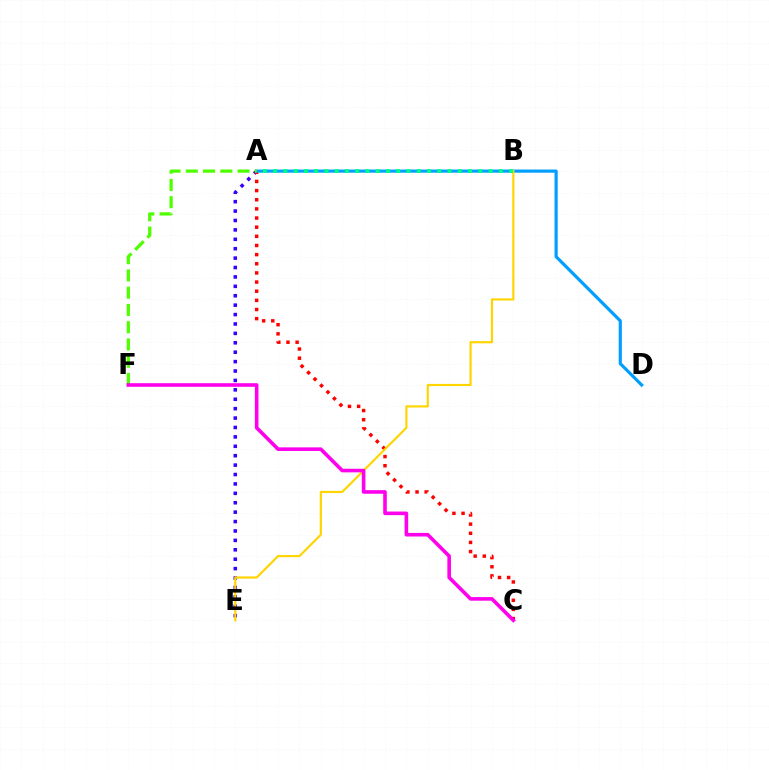{('A', 'E'): [{'color': '#3700ff', 'line_style': 'dotted', 'thickness': 2.56}], ('A', 'C'): [{'color': '#ff0000', 'line_style': 'dotted', 'thickness': 2.49}], ('A', 'D'): [{'color': '#009eff', 'line_style': 'solid', 'thickness': 2.28}], ('B', 'E'): [{'color': '#ffd500', 'line_style': 'solid', 'thickness': 1.56}], ('A', 'F'): [{'color': '#4fff00', 'line_style': 'dashed', 'thickness': 2.34}], ('A', 'B'): [{'color': '#00ff86', 'line_style': 'dotted', 'thickness': 2.79}], ('C', 'F'): [{'color': '#ff00ed', 'line_style': 'solid', 'thickness': 2.59}]}